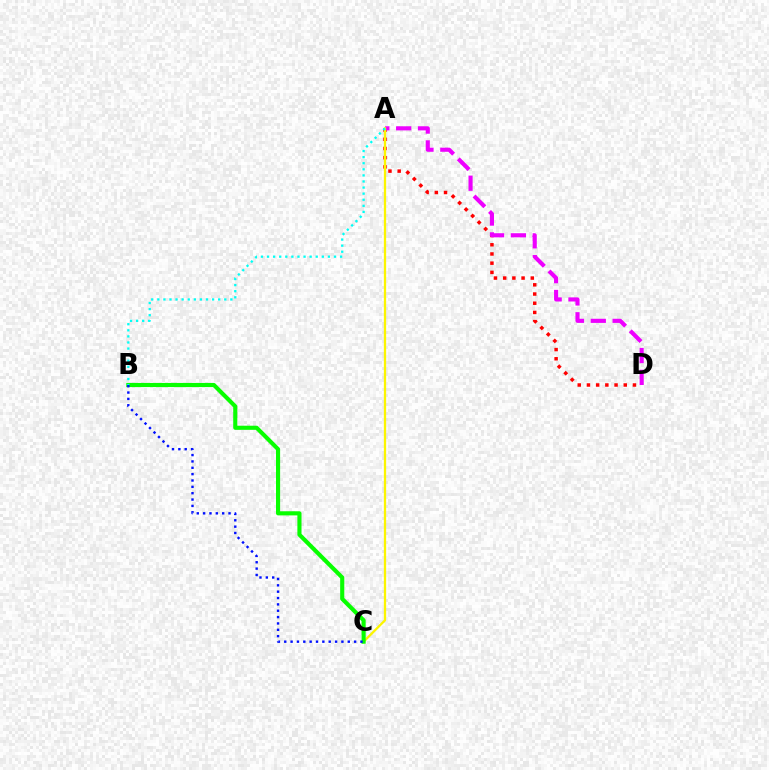{('A', 'D'): [{'color': '#ff0000', 'line_style': 'dotted', 'thickness': 2.5}, {'color': '#ee00ff', 'line_style': 'dashed', 'thickness': 2.97}], ('A', 'C'): [{'color': '#fcf500', 'line_style': 'solid', 'thickness': 1.64}], ('B', 'C'): [{'color': '#08ff00', 'line_style': 'solid', 'thickness': 2.96}, {'color': '#0010ff', 'line_style': 'dotted', 'thickness': 1.73}], ('A', 'B'): [{'color': '#00fff6', 'line_style': 'dotted', 'thickness': 1.65}]}